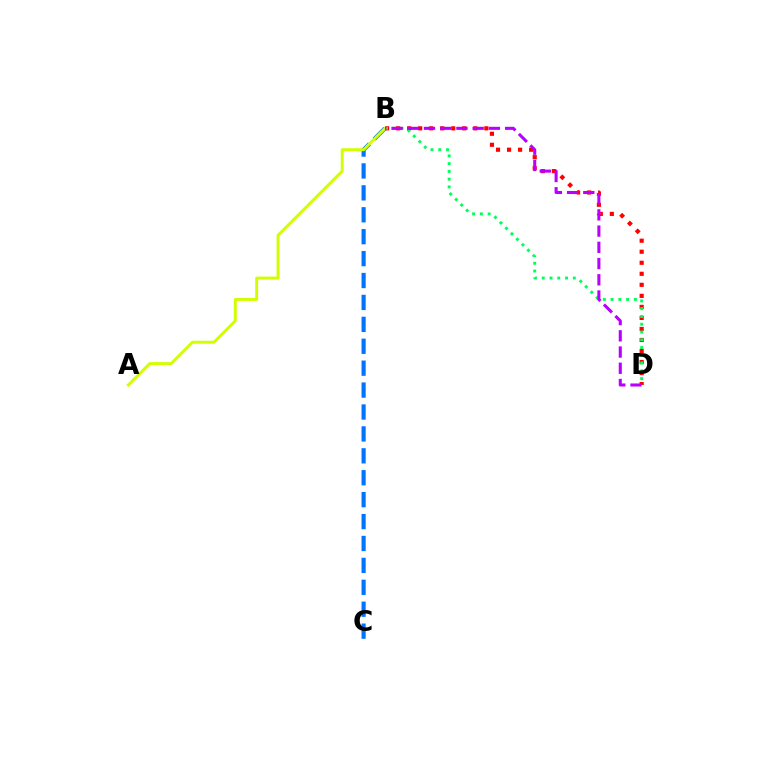{('B', 'D'): [{'color': '#ff0000', 'line_style': 'dotted', 'thickness': 3.0}, {'color': '#00ff5c', 'line_style': 'dotted', 'thickness': 2.11}, {'color': '#b900ff', 'line_style': 'dashed', 'thickness': 2.2}], ('B', 'C'): [{'color': '#0074ff', 'line_style': 'dashed', 'thickness': 2.98}], ('A', 'B'): [{'color': '#d1ff00', 'line_style': 'solid', 'thickness': 2.13}]}